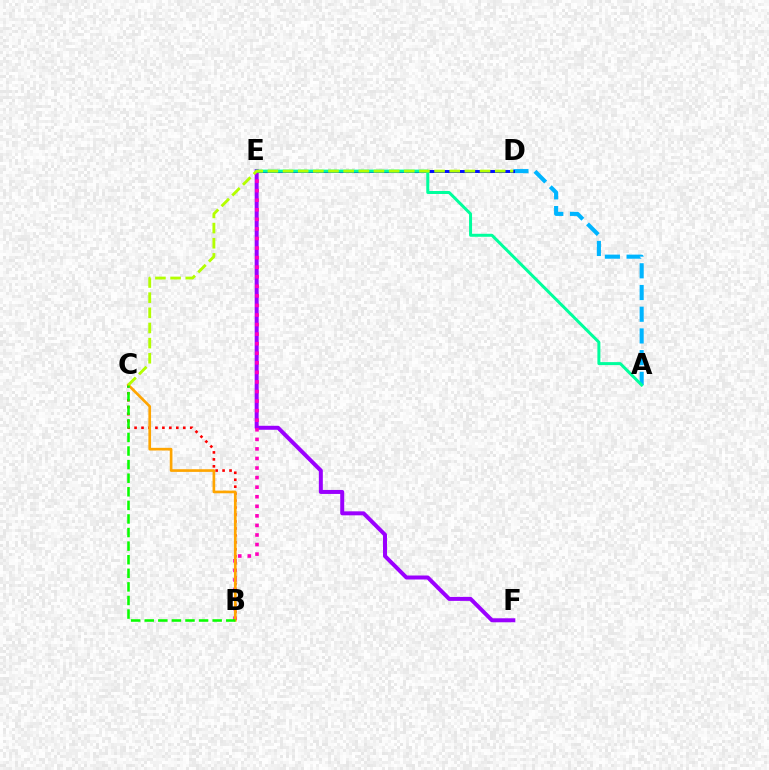{('E', 'F'): [{'color': '#9b00ff', 'line_style': 'solid', 'thickness': 2.87}], ('B', 'C'): [{'color': '#ff0000', 'line_style': 'dotted', 'thickness': 1.89}, {'color': '#ffa500', 'line_style': 'solid', 'thickness': 1.92}, {'color': '#08ff00', 'line_style': 'dashed', 'thickness': 1.85}], ('B', 'E'): [{'color': '#ff00bd', 'line_style': 'dotted', 'thickness': 2.6}], ('A', 'D'): [{'color': '#00b5ff', 'line_style': 'dashed', 'thickness': 2.95}], ('D', 'E'): [{'color': '#0010ff', 'line_style': 'solid', 'thickness': 2.13}], ('A', 'E'): [{'color': '#00ff9d', 'line_style': 'solid', 'thickness': 2.16}], ('C', 'D'): [{'color': '#b3ff00', 'line_style': 'dashed', 'thickness': 2.06}]}